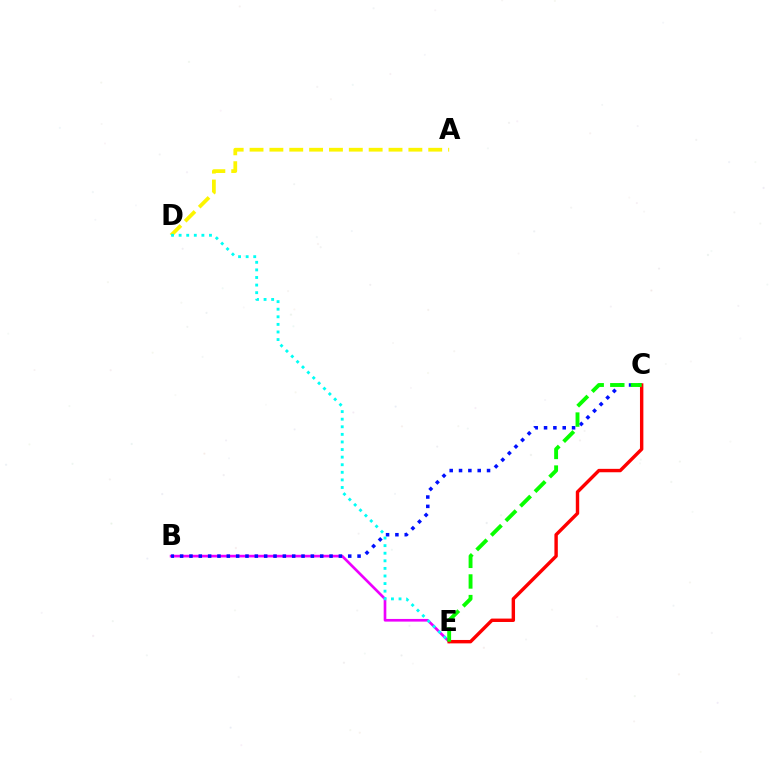{('B', 'E'): [{'color': '#ee00ff', 'line_style': 'solid', 'thickness': 1.92}], ('A', 'D'): [{'color': '#fcf500', 'line_style': 'dashed', 'thickness': 2.7}], ('B', 'C'): [{'color': '#0010ff', 'line_style': 'dotted', 'thickness': 2.54}], ('C', 'E'): [{'color': '#ff0000', 'line_style': 'solid', 'thickness': 2.45}, {'color': '#08ff00', 'line_style': 'dashed', 'thickness': 2.8}], ('D', 'E'): [{'color': '#00fff6', 'line_style': 'dotted', 'thickness': 2.06}]}